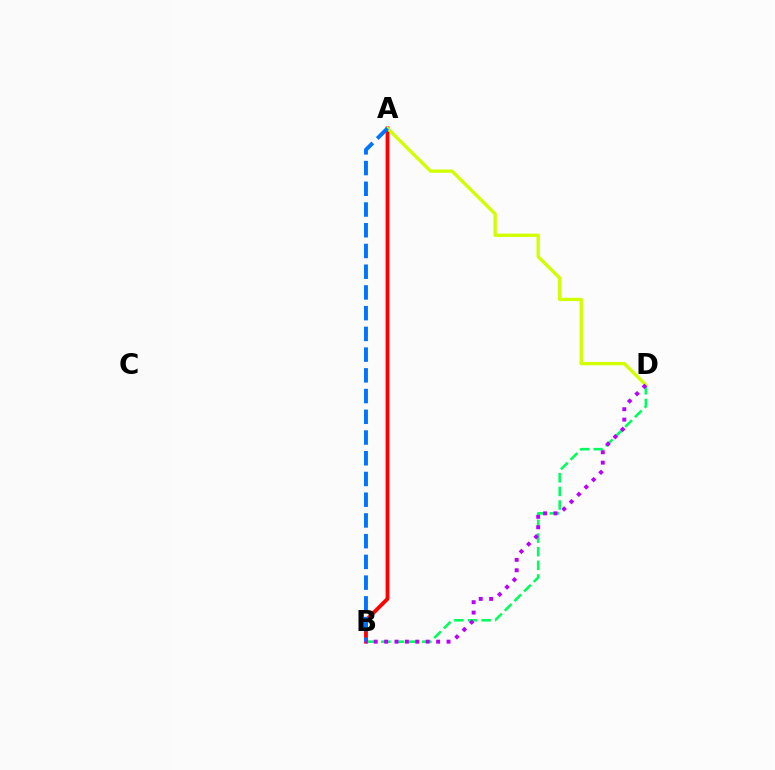{('B', 'D'): [{'color': '#00ff5c', 'line_style': 'dashed', 'thickness': 1.85}, {'color': '#b900ff', 'line_style': 'dotted', 'thickness': 2.83}], ('A', 'B'): [{'color': '#ff0000', 'line_style': 'solid', 'thickness': 2.74}, {'color': '#0074ff', 'line_style': 'dashed', 'thickness': 2.82}], ('A', 'D'): [{'color': '#d1ff00', 'line_style': 'solid', 'thickness': 2.39}]}